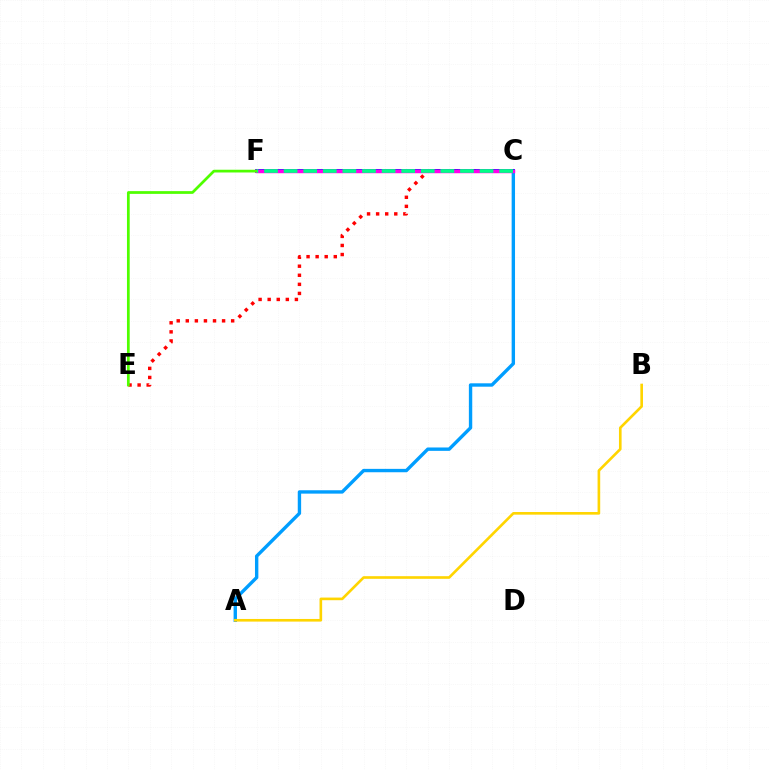{('C', 'E'): [{'color': '#ff0000', 'line_style': 'dotted', 'thickness': 2.47}], ('A', 'C'): [{'color': '#009eff', 'line_style': 'solid', 'thickness': 2.43}], ('C', 'F'): [{'color': '#3700ff', 'line_style': 'solid', 'thickness': 2.74}, {'color': '#ff00ed', 'line_style': 'solid', 'thickness': 2.48}, {'color': '#00ff86', 'line_style': 'dashed', 'thickness': 2.66}], ('E', 'F'): [{'color': '#4fff00', 'line_style': 'solid', 'thickness': 1.97}], ('A', 'B'): [{'color': '#ffd500', 'line_style': 'solid', 'thickness': 1.9}]}